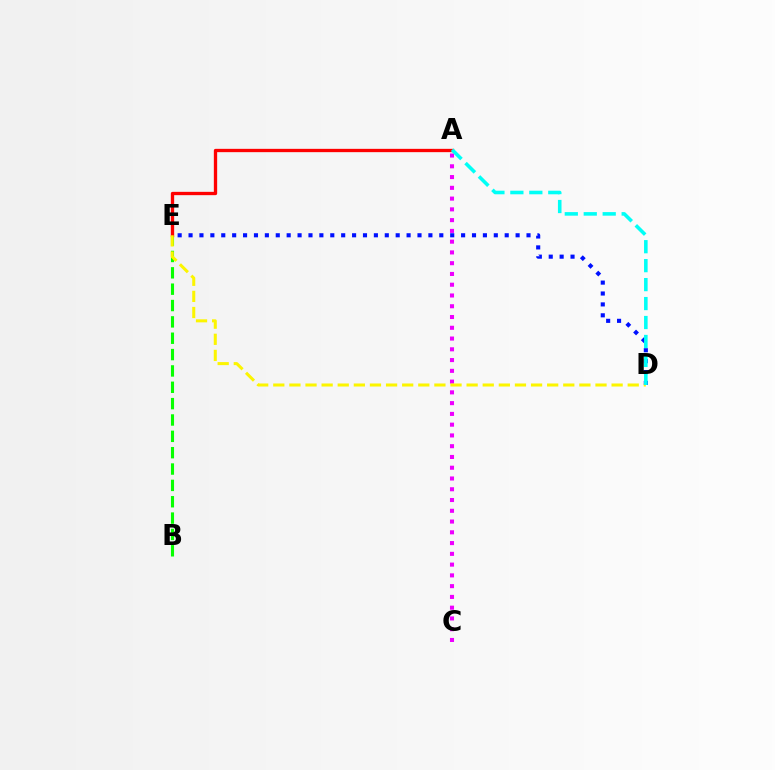{('B', 'E'): [{'color': '#08ff00', 'line_style': 'dashed', 'thickness': 2.22}], ('D', 'E'): [{'color': '#0010ff', 'line_style': 'dotted', 'thickness': 2.96}, {'color': '#fcf500', 'line_style': 'dashed', 'thickness': 2.19}], ('A', 'E'): [{'color': '#ff0000', 'line_style': 'solid', 'thickness': 2.39}], ('A', 'C'): [{'color': '#ee00ff', 'line_style': 'dotted', 'thickness': 2.92}], ('A', 'D'): [{'color': '#00fff6', 'line_style': 'dashed', 'thickness': 2.57}]}